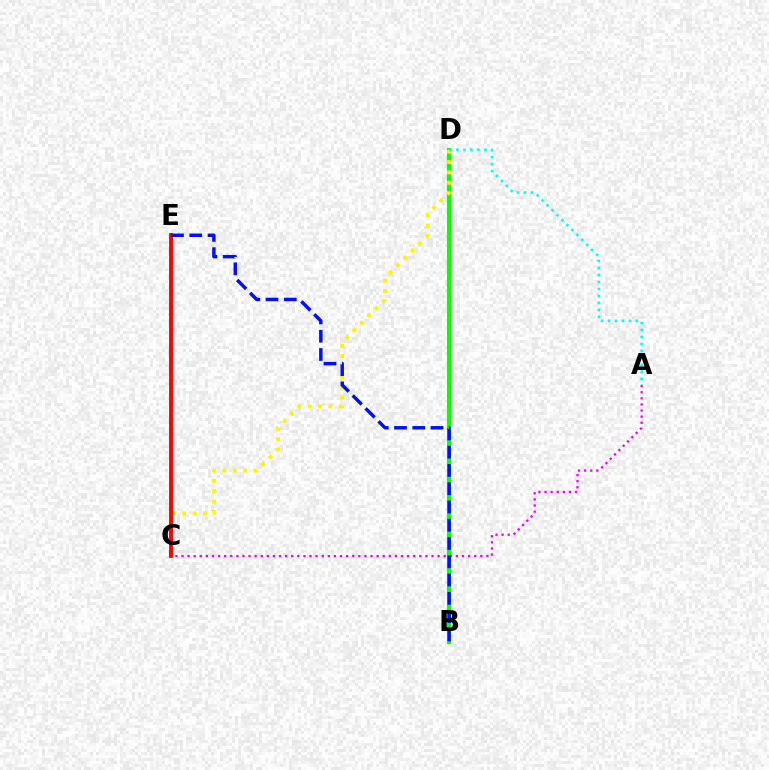{('B', 'D'): [{'color': '#08ff00', 'line_style': 'solid', 'thickness': 2.95}], ('C', 'D'): [{'color': '#fcf500', 'line_style': 'dotted', 'thickness': 2.82}], ('C', 'E'): [{'color': '#ff0000', 'line_style': 'solid', 'thickness': 2.79}], ('A', 'D'): [{'color': '#00fff6', 'line_style': 'dotted', 'thickness': 1.9}], ('A', 'C'): [{'color': '#ee00ff', 'line_style': 'dotted', 'thickness': 1.66}], ('B', 'E'): [{'color': '#0010ff', 'line_style': 'dashed', 'thickness': 2.48}]}